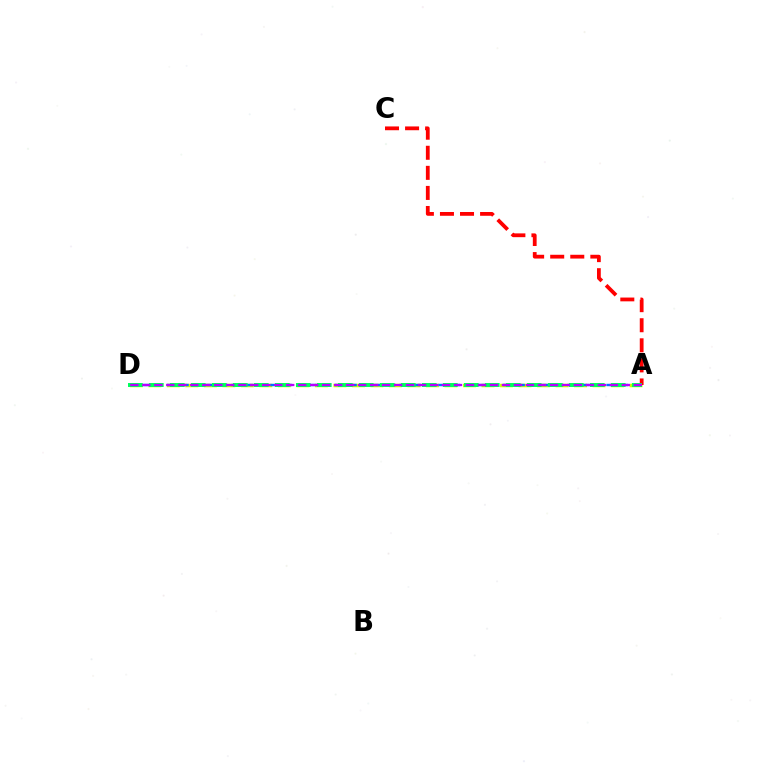{('A', 'D'): [{'color': '#d1ff00', 'line_style': 'dashed', 'thickness': 2.51}, {'color': '#0074ff', 'line_style': 'dashed', 'thickness': 1.76}, {'color': '#00ff5c', 'line_style': 'dashed', 'thickness': 2.85}, {'color': '#b900ff', 'line_style': 'dashed', 'thickness': 1.63}], ('A', 'C'): [{'color': '#ff0000', 'line_style': 'dashed', 'thickness': 2.73}]}